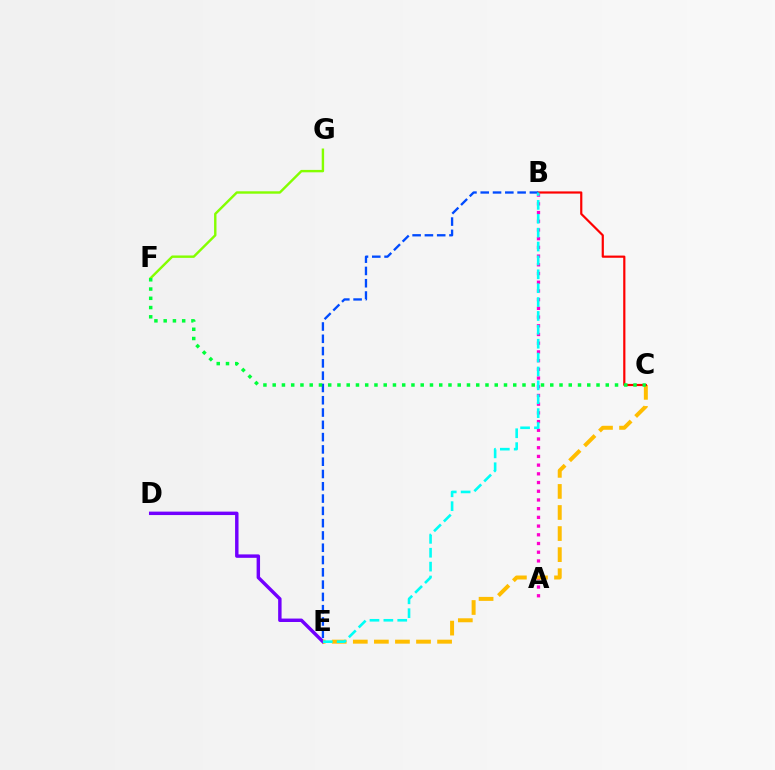{('A', 'B'): [{'color': '#ff00cf', 'line_style': 'dotted', 'thickness': 2.37}], ('D', 'E'): [{'color': '#7200ff', 'line_style': 'solid', 'thickness': 2.47}], ('C', 'E'): [{'color': '#ffbd00', 'line_style': 'dashed', 'thickness': 2.86}], ('B', 'C'): [{'color': '#ff0000', 'line_style': 'solid', 'thickness': 1.58}], ('F', 'G'): [{'color': '#84ff00', 'line_style': 'solid', 'thickness': 1.73}], ('B', 'E'): [{'color': '#004bff', 'line_style': 'dashed', 'thickness': 1.67}, {'color': '#00fff6', 'line_style': 'dashed', 'thickness': 1.89}], ('C', 'F'): [{'color': '#00ff39', 'line_style': 'dotted', 'thickness': 2.51}]}